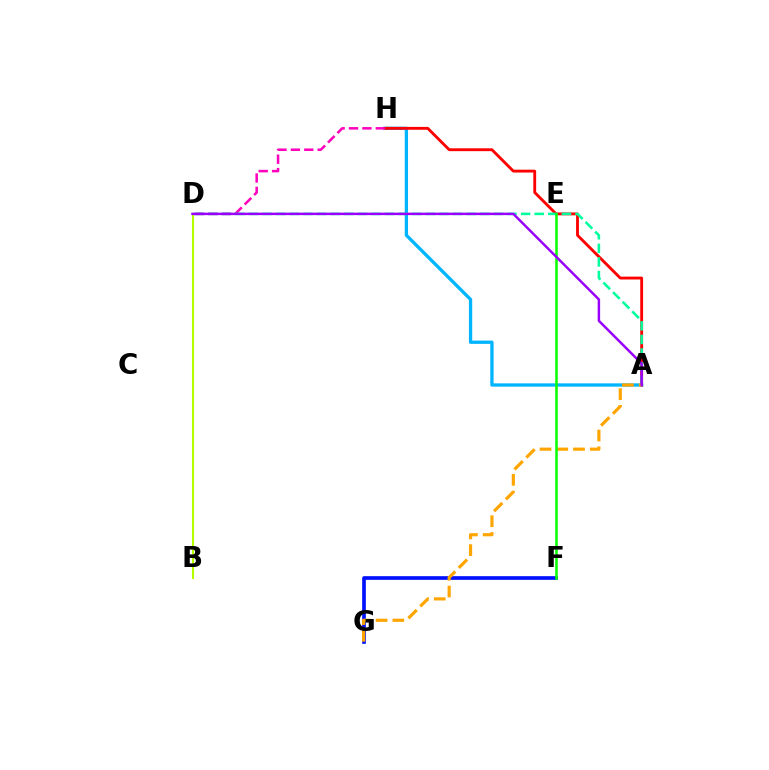{('A', 'H'): [{'color': '#00b5ff', 'line_style': 'solid', 'thickness': 2.37}, {'color': '#ff0000', 'line_style': 'solid', 'thickness': 2.05}], ('F', 'G'): [{'color': '#0010ff', 'line_style': 'solid', 'thickness': 2.64}], ('D', 'H'): [{'color': '#ff00bd', 'line_style': 'dashed', 'thickness': 1.82}], ('B', 'D'): [{'color': '#b3ff00', 'line_style': 'solid', 'thickness': 1.5}], ('A', 'D'): [{'color': '#00ff9d', 'line_style': 'dashed', 'thickness': 1.85}, {'color': '#9b00ff', 'line_style': 'solid', 'thickness': 1.77}], ('A', 'G'): [{'color': '#ffa500', 'line_style': 'dashed', 'thickness': 2.28}], ('E', 'F'): [{'color': '#08ff00', 'line_style': 'solid', 'thickness': 1.82}]}